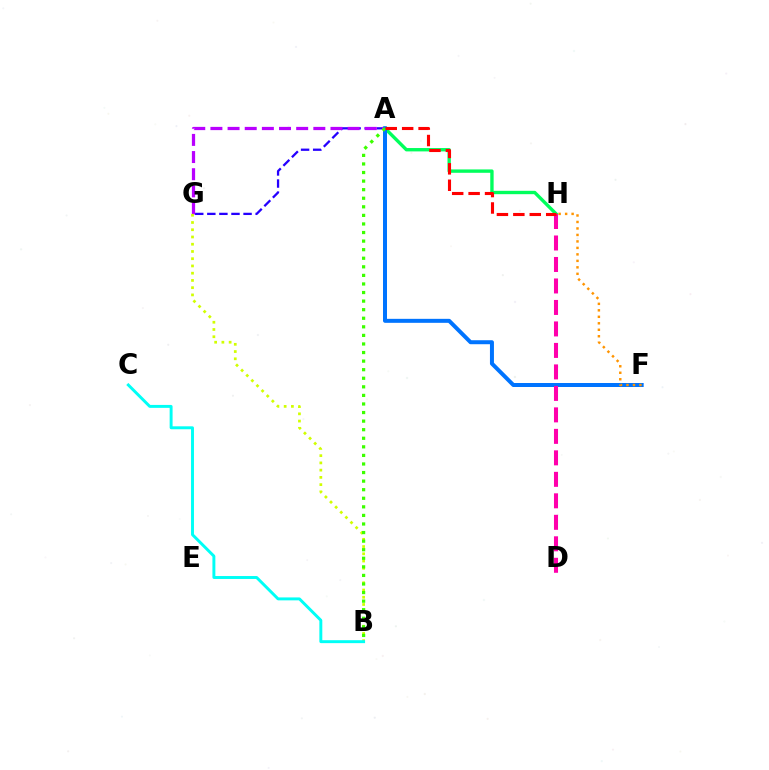{('A', 'H'): [{'color': '#00ff5c', 'line_style': 'solid', 'thickness': 2.43}, {'color': '#ff0000', 'line_style': 'dashed', 'thickness': 2.23}], ('A', 'G'): [{'color': '#2500ff', 'line_style': 'dashed', 'thickness': 1.64}, {'color': '#b900ff', 'line_style': 'dashed', 'thickness': 2.33}], ('B', 'G'): [{'color': '#d1ff00', 'line_style': 'dotted', 'thickness': 1.97}], ('A', 'F'): [{'color': '#0074ff', 'line_style': 'solid', 'thickness': 2.87}], ('D', 'H'): [{'color': '#ff00ac', 'line_style': 'dashed', 'thickness': 2.92}], ('A', 'B'): [{'color': '#3dff00', 'line_style': 'dotted', 'thickness': 2.33}], ('B', 'C'): [{'color': '#00fff6', 'line_style': 'solid', 'thickness': 2.11}], ('F', 'H'): [{'color': '#ff9400', 'line_style': 'dotted', 'thickness': 1.76}]}